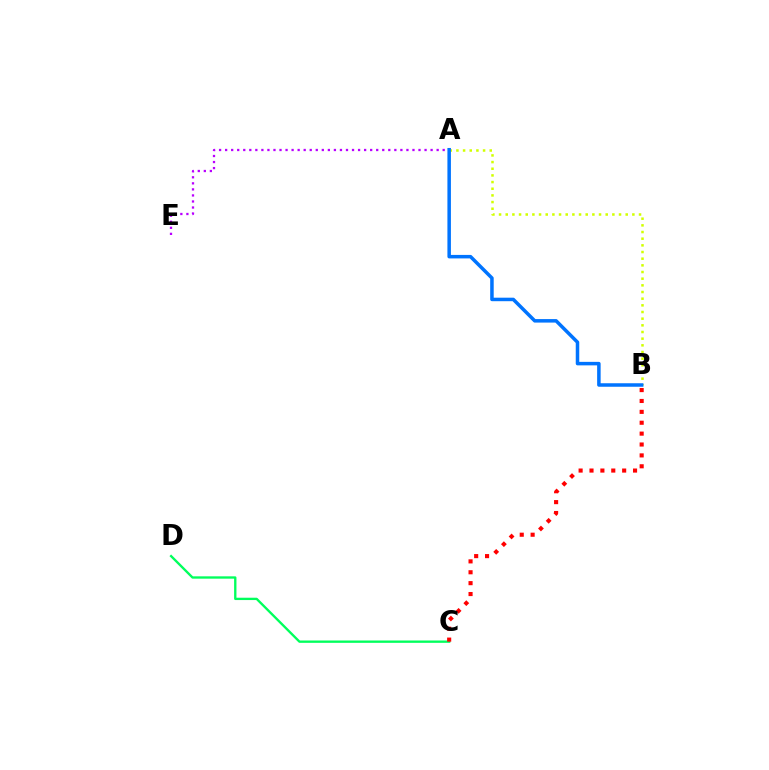{('A', 'E'): [{'color': '#b900ff', 'line_style': 'dotted', 'thickness': 1.64}], ('C', 'D'): [{'color': '#00ff5c', 'line_style': 'solid', 'thickness': 1.69}], ('A', 'B'): [{'color': '#d1ff00', 'line_style': 'dotted', 'thickness': 1.81}, {'color': '#0074ff', 'line_style': 'solid', 'thickness': 2.52}], ('B', 'C'): [{'color': '#ff0000', 'line_style': 'dotted', 'thickness': 2.96}]}